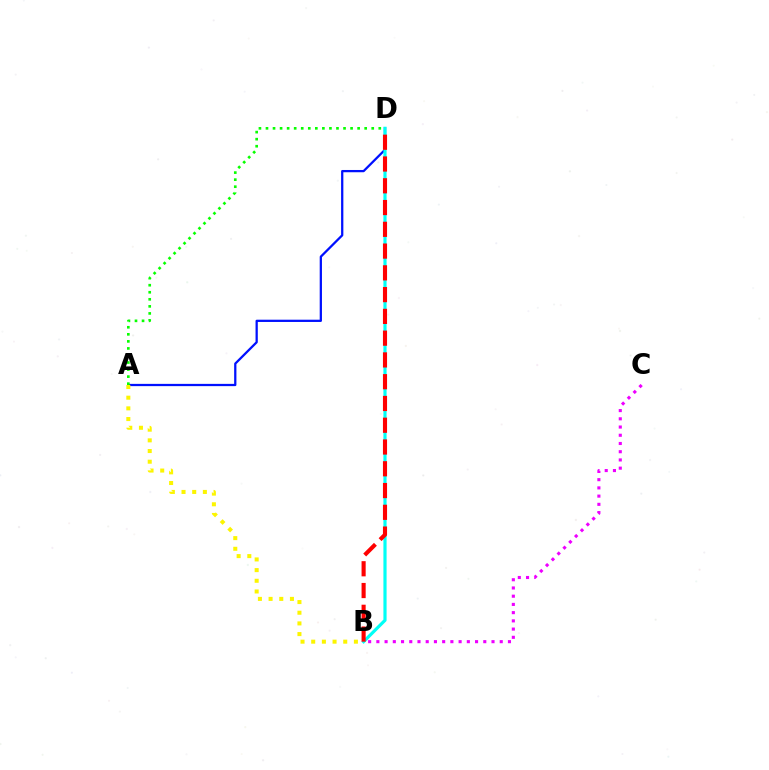{('B', 'C'): [{'color': '#ee00ff', 'line_style': 'dotted', 'thickness': 2.23}], ('A', 'D'): [{'color': '#0010ff', 'line_style': 'solid', 'thickness': 1.63}, {'color': '#08ff00', 'line_style': 'dotted', 'thickness': 1.92}], ('A', 'B'): [{'color': '#fcf500', 'line_style': 'dotted', 'thickness': 2.9}], ('B', 'D'): [{'color': '#00fff6', 'line_style': 'solid', 'thickness': 2.29}, {'color': '#ff0000', 'line_style': 'dashed', 'thickness': 2.96}]}